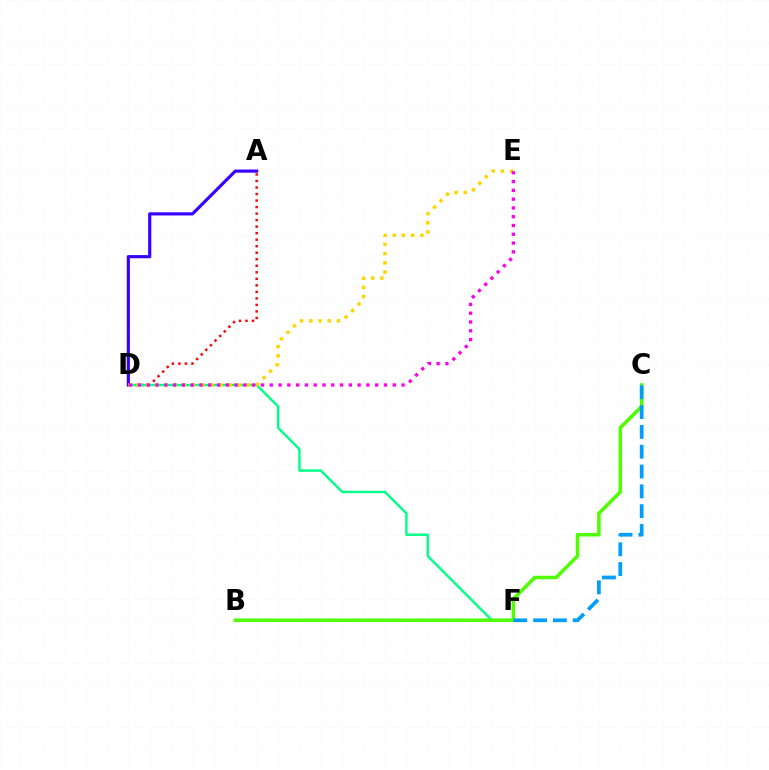{('A', 'D'): [{'color': '#ff0000', 'line_style': 'dotted', 'thickness': 1.77}, {'color': '#3700ff', 'line_style': 'solid', 'thickness': 2.27}], ('D', 'F'): [{'color': '#00ff86', 'line_style': 'solid', 'thickness': 1.73}], ('D', 'E'): [{'color': '#ffd500', 'line_style': 'dotted', 'thickness': 2.5}, {'color': '#ff00ed', 'line_style': 'dotted', 'thickness': 2.39}], ('B', 'C'): [{'color': '#4fff00', 'line_style': 'solid', 'thickness': 2.53}], ('C', 'F'): [{'color': '#009eff', 'line_style': 'dashed', 'thickness': 2.69}]}